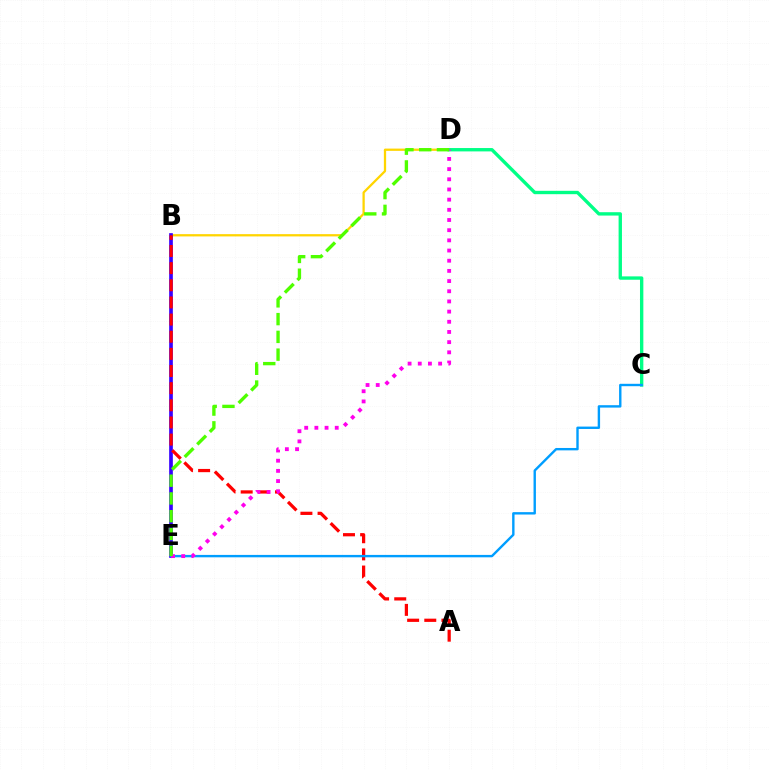{('B', 'D'): [{'color': '#ffd500', 'line_style': 'solid', 'thickness': 1.64}], ('C', 'D'): [{'color': '#00ff86', 'line_style': 'solid', 'thickness': 2.42}], ('B', 'E'): [{'color': '#3700ff', 'line_style': 'solid', 'thickness': 2.65}], ('A', 'B'): [{'color': '#ff0000', 'line_style': 'dashed', 'thickness': 2.33}], ('C', 'E'): [{'color': '#009eff', 'line_style': 'solid', 'thickness': 1.72}], ('D', 'E'): [{'color': '#ff00ed', 'line_style': 'dotted', 'thickness': 2.77}, {'color': '#4fff00', 'line_style': 'dashed', 'thickness': 2.41}]}